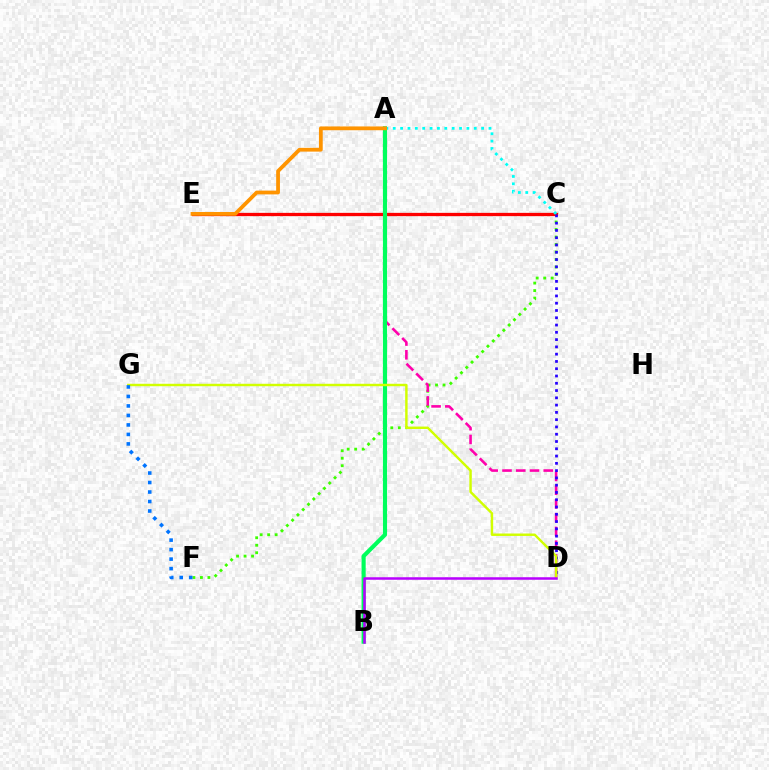{('C', 'F'): [{'color': '#3dff00', 'line_style': 'dotted', 'thickness': 2.04}], ('A', 'D'): [{'color': '#ff00ac', 'line_style': 'dashed', 'thickness': 1.87}], ('C', 'E'): [{'color': '#ff0000', 'line_style': 'solid', 'thickness': 2.36}], ('A', 'C'): [{'color': '#00fff6', 'line_style': 'dotted', 'thickness': 2.0}], ('C', 'D'): [{'color': '#2500ff', 'line_style': 'dotted', 'thickness': 1.98}], ('A', 'B'): [{'color': '#00ff5c', 'line_style': 'solid', 'thickness': 2.98}], ('A', 'E'): [{'color': '#ff9400', 'line_style': 'solid', 'thickness': 2.72}], ('D', 'G'): [{'color': '#d1ff00', 'line_style': 'solid', 'thickness': 1.76}], ('F', 'G'): [{'color': '#0074ff', 'line_style': 'dotted', 'thickness': 2.58}], ('B', 'D'): [{'color': '#b900ff', 'line_style': 'solid', 'thickness': 1.81}]}